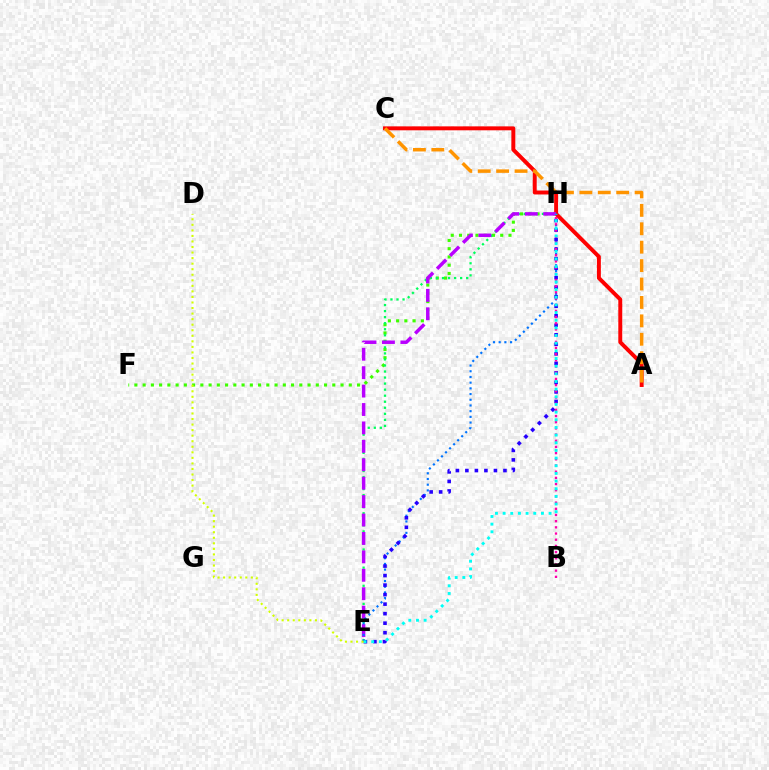{('F', 'H'): [{'color': '#3dff00', 'line_style': 'dotted', 'thickness': 2.24}], ('A', 'C'): [{'color': '#ff0000', 'line_style': 'solid', 'thickness': 2.83}, {'color': '#ff9400', 'line_style': 'dashed', 'thickness': 2.5}], ('E', 'H'): [{'color': '#00ff5c', 'line_style': 'dotted', 'thickness': 1.64}, {'color': '#b900ff', 'line_style': 'dashed', 'thickness': 2.5}, {'color': '#0074ff', 'line_style': 'dotted', 'thickness': 1.55}, {'color': '#2500ff', 'line_style': 'dotted', 'thickness': 2.59}, {'color': '#00fff6', 'line_style': 'dotted', 'thickness': 2.08}], ('B', 'H'): [{'color': '#ff00ac', 'line_style': 'dotted', 'thickness': 1.68}], ('D', 'E'): [{'color': '#d1ff00', 'line_style': 'dotted', 'thickness': 1.51}]}